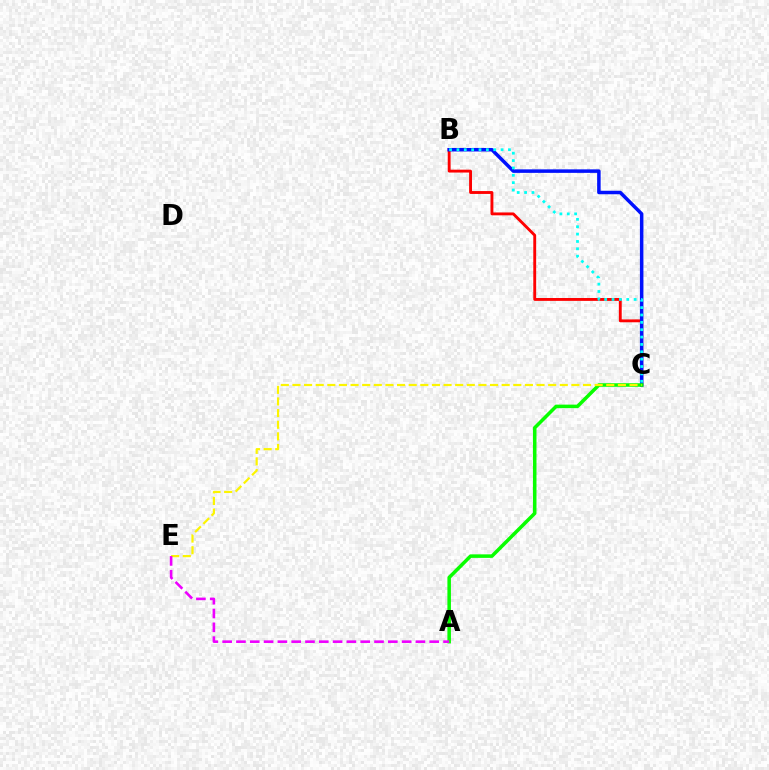{('B', 'C'): [{'color': '#ff0000', 'line_style': 'solid', 'thickness': 2.07}, {'color': '#0010ff', 'line_style': 'solid', 'thickness': 2.52}, {'color': '#00fff6', 'line_style': 'dotted', 'thickness': 2.0}], ('A', 'C'): [{'color': '#08ff00', 'line_style': 'solid', 'thickness': 2.54}], ('C', 'E'): [{'color': '#fcf500', 'line_style': 'dashed', 'thickness': 1.58}], ('A', 'E'): [{'color': '#ee00ff', 'line_style': 'dashed', 'thickness': 1.88}]}